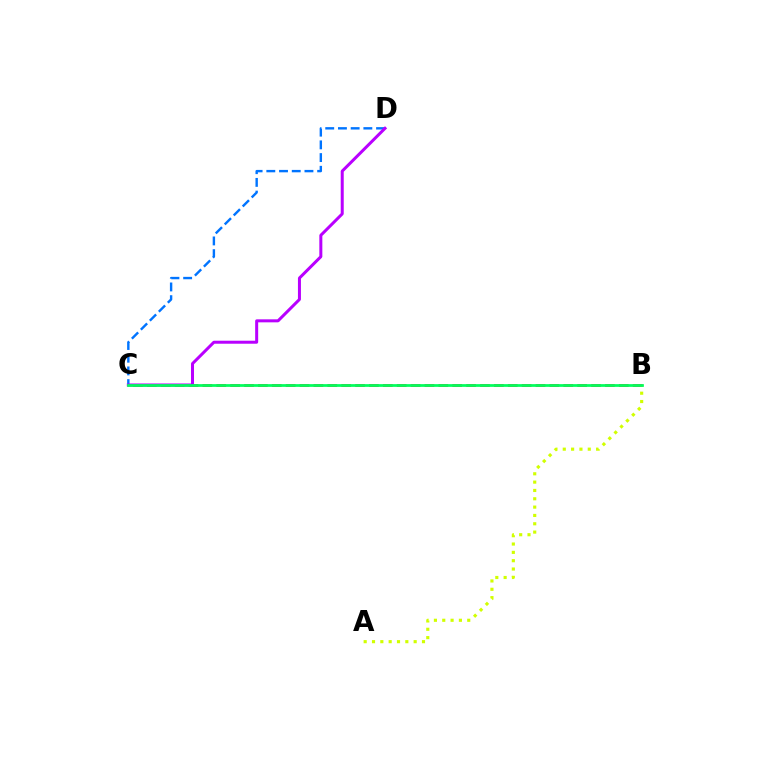{('B', 'C'): [{'color': '#ff0000', 'line_style': 'dashed', 'thickness': 1.89}, {'color': '#00ff5c', 'line_style': 'solid', 'thickness': 1.97}], ('A', 'B'): [{'color': '#d1ff00', 'line_style': 'dotted', 'thickness': 2.26}], ('C', 'D'): [{'color': '#0074ff', 'line_style': 'dashed', 'thickness': 1.73}, {'color': '#b900ff', 'line_style': 'solid', 'thickness': 2.17}]}